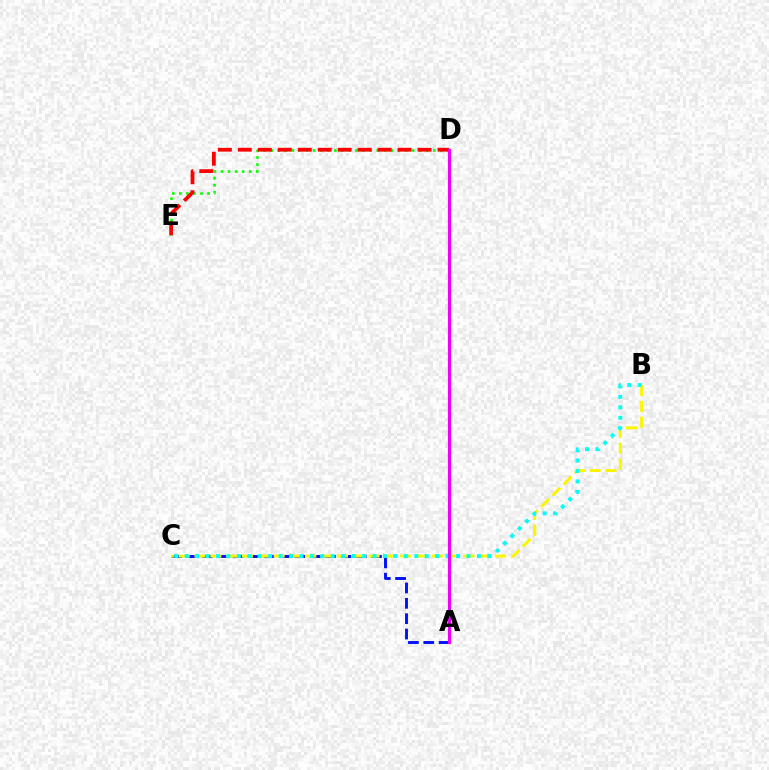{('D', 'E'): [{'color': '#08ff00', 'line_style': 'dotted', 'thickness': 1.92}, {'color': '#ff0000', 'line_style': 'dashed', 'thickness': 2.71}], ('A', 'C'): [{'color': '#0010ff', 'line_style': 'dashed', 'thickness': 2.09}], ('B', 'C'): [{'color': '#fcf500', 'line_style': 'dashed', 'thickness': 2.15}, {'color': '#00fff6', 'line_style': 'dotted', 'thickness': 2.84}], ('A', 'D'): [{'color': '#ee00ff', 'line_style': 'solid', 'thickness': 2.28}]}